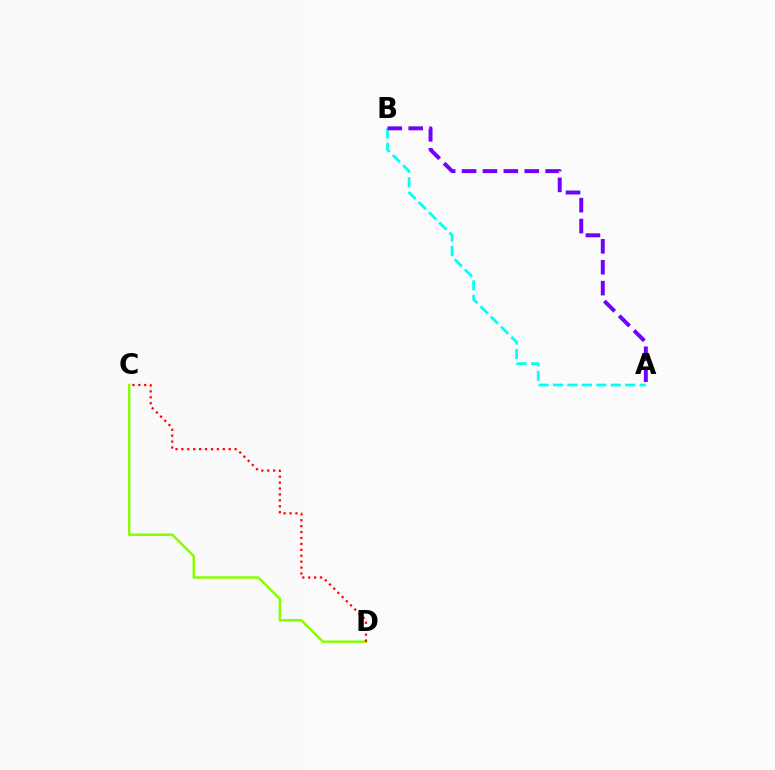{('C', 'D'): [{'color': '#84ff00', 'line_style': 'solid', 'thickness': 1.77}, {'color': '#ff0000', 'line_style': 'dotted', 'thickness': 1.61}], ('A', 'B'): [{'color': '#00fff6', 'line_style': 'dashed', 'thickness': 1.96}, {'color': '#7200ff', 'line_style': 'dashed', 'thickness': 2.84}]}